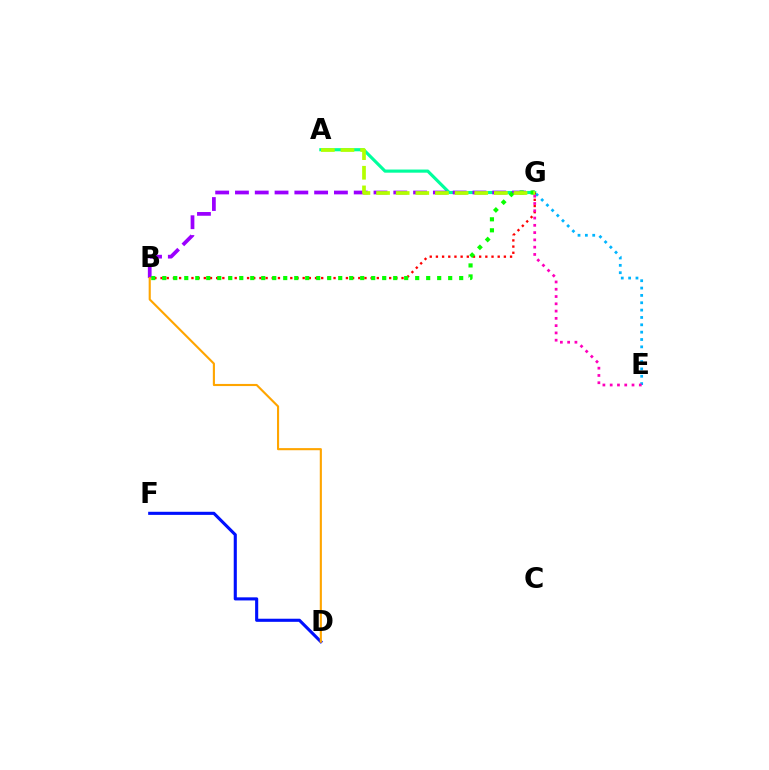{('D', 'F'): [{'color': '#0010ff', 'line_style': 'solid', 'thickness': 2.23}], ('A', 'G'): [{'color': '#00ff9d', 'line_style': 'solid', 'thickness': 2.26}, {'color': '#b3ff00', 'line_style': 'dashed', 'thickness': 2.67}], ('B', 'G'): [{'color': '#ff0000', 'line_style': 'dotted', 'thickness': 1.68}, {'color': '#9b00ff', 'line_style': 'dashed', 'thickness': 2.69}, {'color': '#08ff00', 'line_style': 'dotted', 'thickness': 2.99}], ('E', 'G'): [{'color': '#00b5ff', 'line_style': 'dotted', 'thickness': 2.0}, {'color': '#ff00bd', 'line_style': 'dotted', 'thickness': 1.98}], ('B', 'D'): [{'color': '#ffa500', 'line_style': 'solid', 'thickness': 1.53}]}